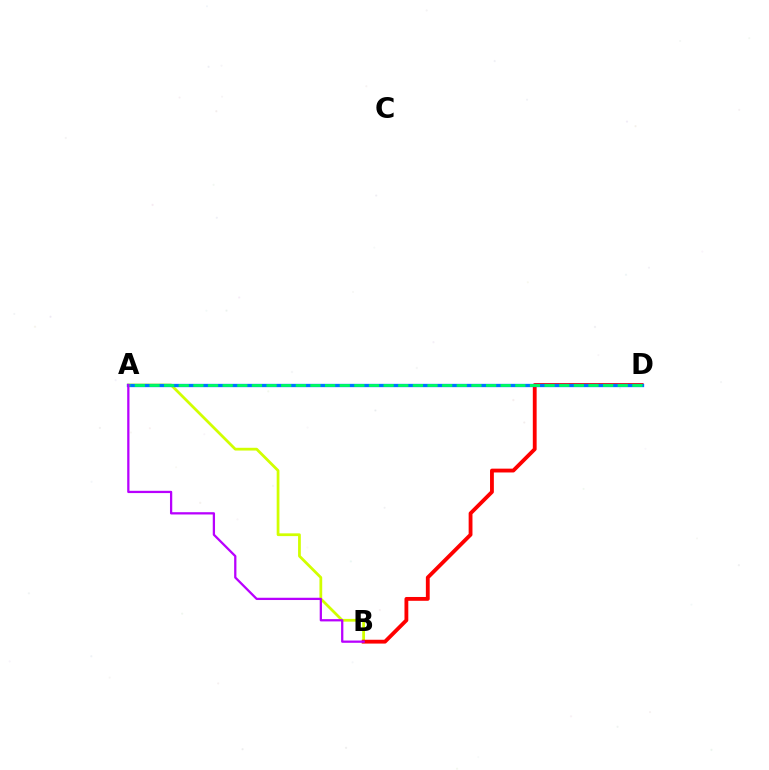{('A', 'B'): [{'color': '#d1ff00', 'line_style': 'solid', 'thickness': 1.99}, {'color': '#b900ff', 'line_style': 'solid', 'thickness': 1.63}], ('B', 'D'): [{'color': '#ff0000', 'line_style': 'solid', 'thickness': 2.75}], ('A', 'D'): [{'color': '#0074ff', 'line_style': 'solid', 'thickness': 2.38}, {'color': '#00ff5c', 'line_style': 'dashed', 'thickness': 1.99}]}